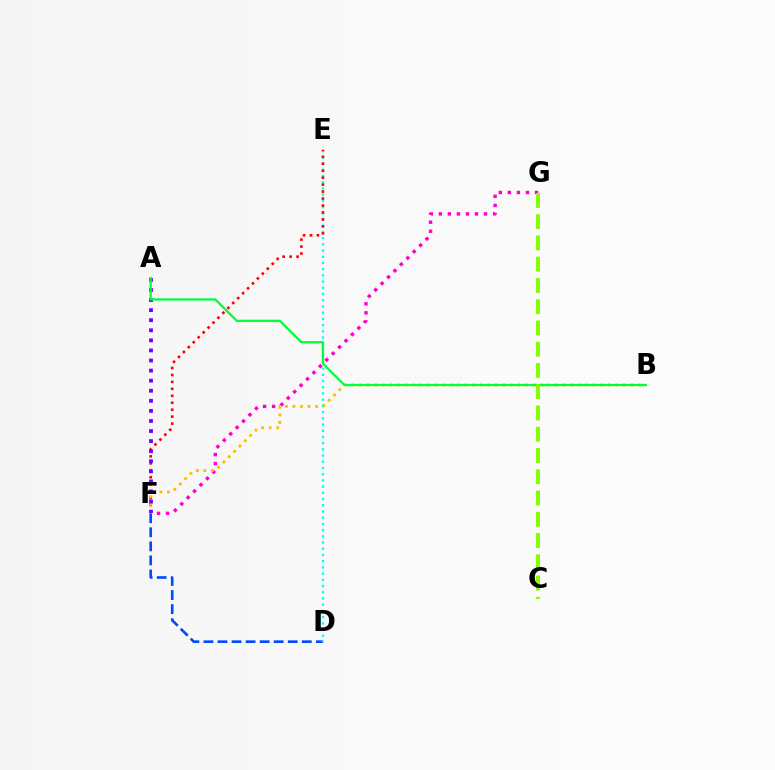{('F', 'G'): [{'color': '#ff00cf', 'line_style': 'dotted', 'thickness': 2.46}], ('D', 'F'): [{'color': '#004bff', 'line_style': 'dashed', 'thickness': 1.91}], ('D', 'E'): [{'color': '#00fff6', 'line_style': 'dotted', 'thickness': 1.69}], ('E', 'F'): [{'color': '#ff0000', 'line_style': 'dotted', 'thickness': 1.89}], ('B', 'F'): [{'color': '#ffbd00', 'line_style': 'dotted', 'thickness': 2.05}], ('A', 'F'): [{'color': '#7200ff', 'line_style': 'dotted', 'thickness': 2.74}], ('A', 'B'): [{'color': '#00ff39', 'line_style': 'solid', 'thickness': 1.63}], ('C', 'G'): [{'color': '#84ff00', 'line_style': 'dashed', 'thickness': 2.89}]}